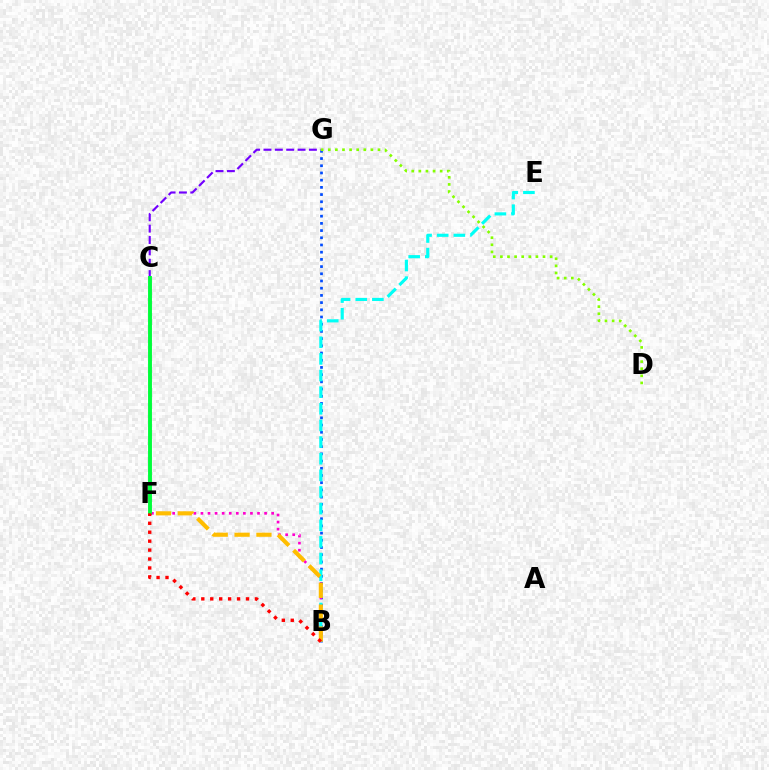{('B', 'G'): [{'color': '#004bff', 'line_style': 'dotted', 'thickness': 1.96}], ('C', 'G'): [{'color': '#7200ff', 'line_style': 'dashed', 'thickness': 1.54}], ('B', 'F'): [{'color': '#ff00cf', 'line_style': 'dotted', 'thickness': 1.92}, {'color': '#ffbd00', 'line_style': 'dashed', 'thickness': 2.97}, {'color': '#ff0000', 'line_style': 'dotted', 'thickness': 2.43}], ('B', 'E'): [{'color': '#00fff6', 'line_style': 'dashed', 'thickness': 2.26}], ('D', 'G'): [{'color': '#84ff00', 'line_style': 'dotted', 'thickness': 1.93}], ('C', 'F'): [{'color': '#00ff39', 'line_style': 'solid', 'thickness': 2.8}]}